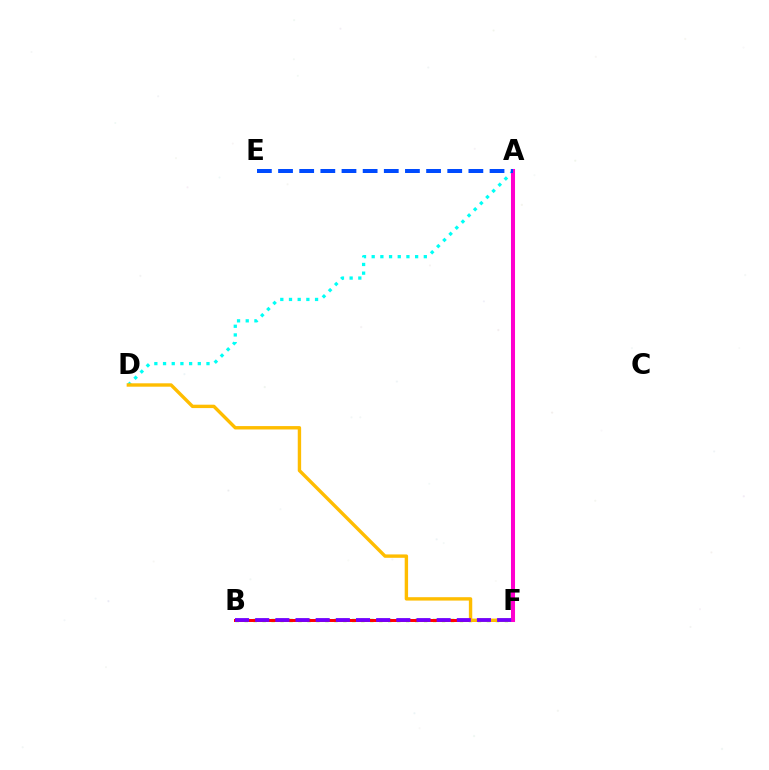{('A', 'F'): [{'color': '#00ff39', 'line_style': 'solid', 'thickness': 2.06}, {'color': '#ff00cf', 'line_style': 'solid', 'thickness': 2.91}], ('B', 'F'): [{'color': '#84ff00', 'line_style': 'dotted', 'thickness': 2.44}, {'color': '#ff0000', 'line_style': 'solid', 'thickness': 2.14}, {'color': '#7200ff', 'line_style': 'dashed', 'thickness': 2.74}], ('A', 'D'): [{'color': '#00fff6', 'line_style': 'dotted', 'thickness': 2.36}], ('D', 'F'): [{'color': '#ffbd00', 'line_style': 'solid', 'thickness': 2.44}], ('A', 'E'): [{'color': '#004bff', 'line_style': 'dashed', 'thickness': 2.87}]}